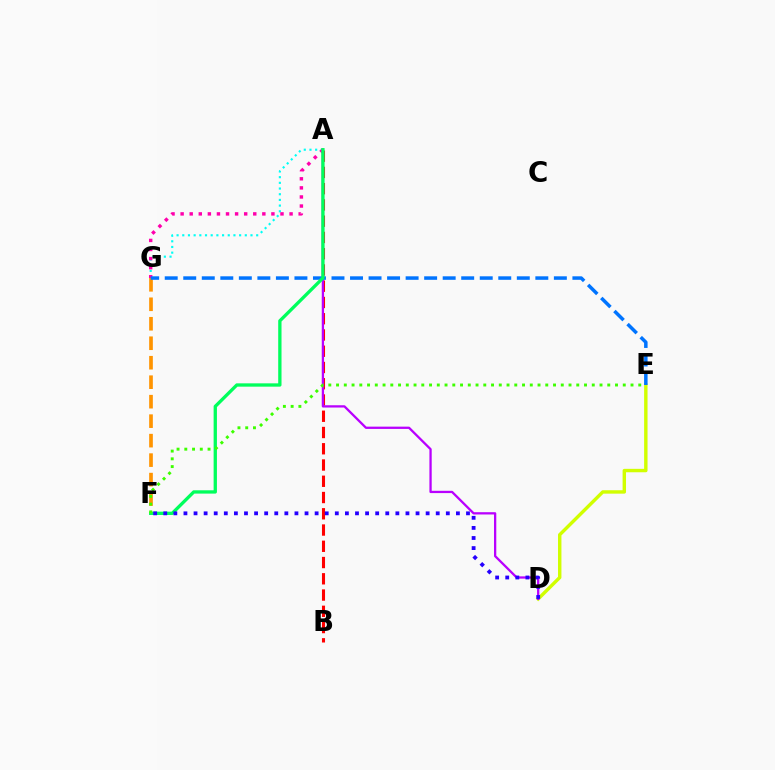{('A', 'G'): [{'color': '#00fff6', 'line_style': 'dotted', 'thickness': 1.54}, {'color': '#ff00ac', 'line_style': 'dotted', 'thickness': 2.47}], ('F', 'G'): [{'color': '#ff9400', 'line_style': 'dashed', 'thickness': 2.65}], ('D', 'E'): [{'color': '#d1ff00', 'line_style': 'solid', 'thickness': 2.46}], ('A', 'B'): [{'color': '#ff0000', 'line_style': 'dashed', 'thickness': 2.21}], ('A', 'D'): [{'color': '#b900ff', 'line_style': 'solid', 'thickness': 1.64}], ('E', 'G'): [{'color': '#0074ff', 'line_style': 'dashed', 'thickness': 2.52}], ('A', 'F'): [{'color': '#00ff5c', 'line_style': 'solid', 'thickness': 2.38}], ('E', 'F'): [{'color': '#3dff00', 'line_style': 'dotted', 'thickness': 2.11}], ('D', 'F'): [{'color': '#2500ff', 'line_style': 'dotted', 'thickness': 2.74}]}